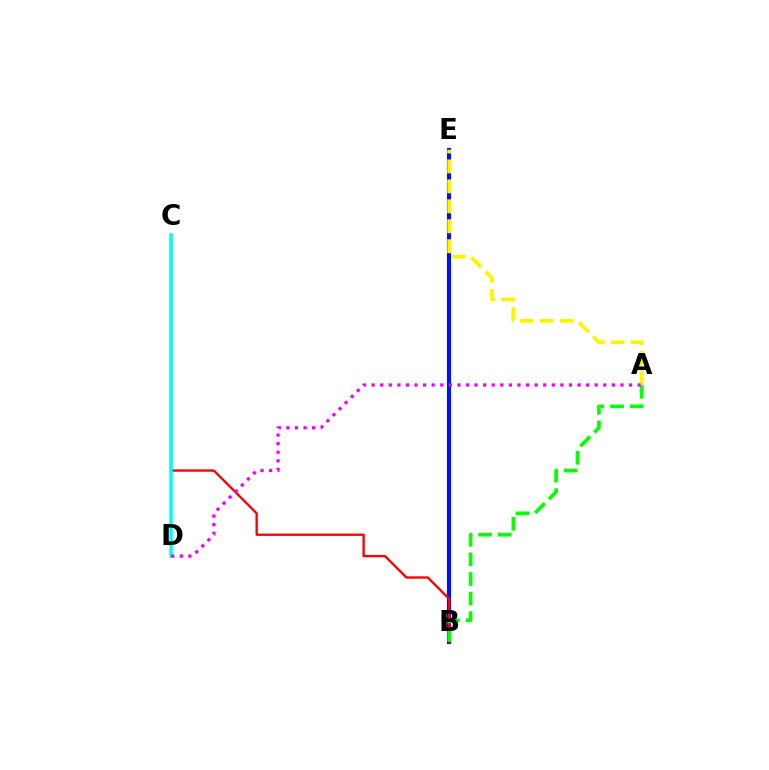{('B', 'E'): [{'color': '#0010ff', 'line_style': 'solid', 'thickness': 2.98}], ('B', 'C'): [{'color': '#ff0000', 'line_style': 'solid', 'thickness': 1.7}], ('C', 'D'): [{'color': '#00fff6', 'line_style': 'solid', 'thickness': 2.55}], ('A', 'E'): [{'color': '#fcf500', 'line_style': 'dashed', 'thickness': 2.71}], ('A', 'B'): [{'color': '#08ff00', 'line_style': 'dashed', 'thickness': 2.66}], ('A', 'D'): [{'color': '#ee00ff', 'line_style': 'dotted', 'thickness': 2.33}]}